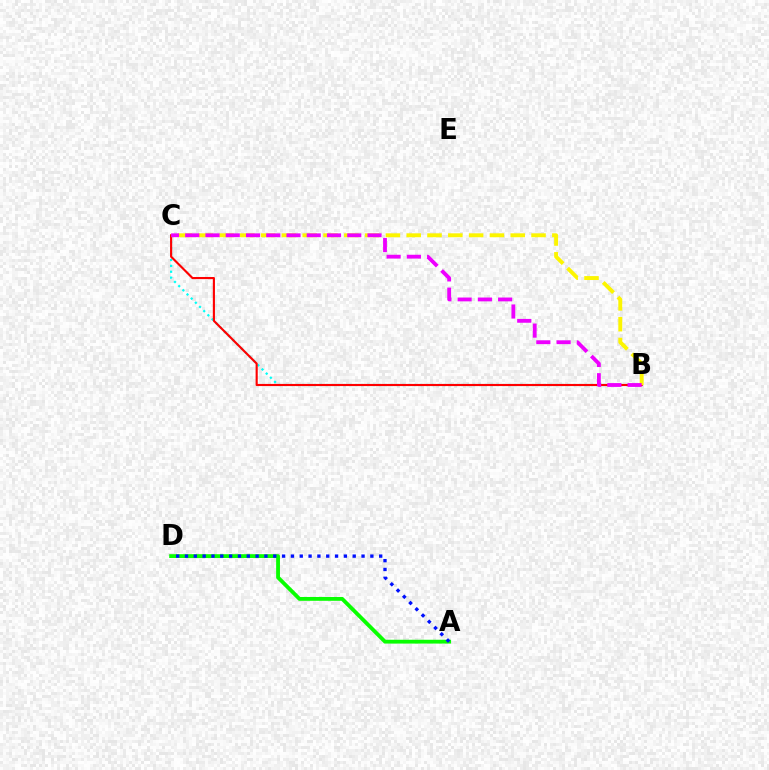{('A', 'D'): [{'color': '#08ff00', 'line_style': 'solid', 'thickness': 2.75}, {'color': '#0010ff', 'line_style': 'dotted', 'thickness': 2.4}], ('B', 'C'): [{'color': '#00fff6', 'line_style': 'dotted', 'thickness': 1.6}, {'color': '#ff0000', 'line_style': 'solid', 'thickness': 1.54}, {'color': '#fcf500', 'line_style': 'dashed', 'thickness': 2.83}, {'color': '#ee00ff', 'line_style': 'dashed', 'thickness': 2.75}]}